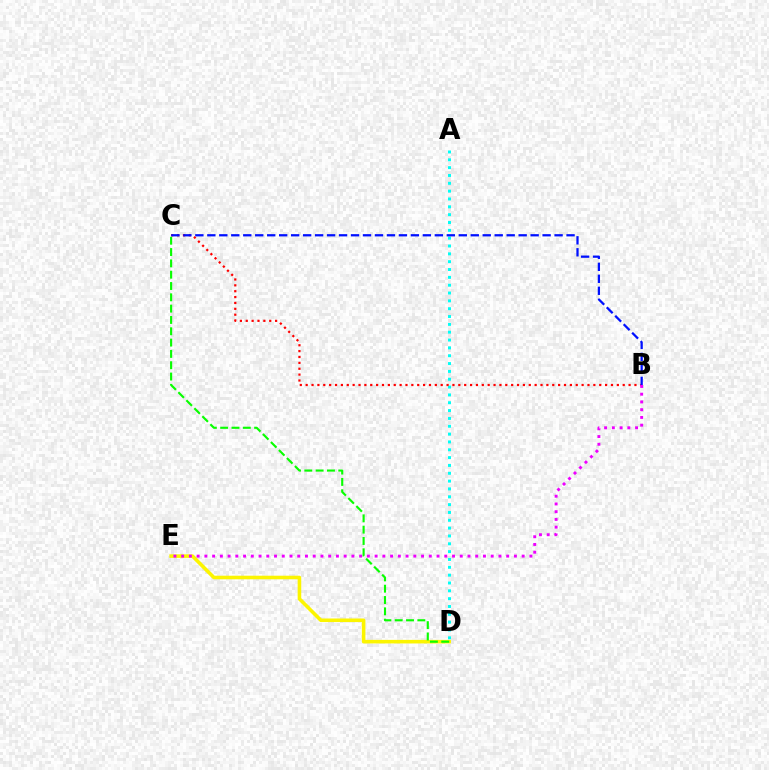{('A', 'D'): [{'color': '#00fff6', 'line_style': 'dotted', 'thickness': 2.13}], ('B', 'C'): [{'color': '#ff0000', 'line_style': 'dotted', 'thickness': 1.6}, {'color': '#0010ff', 'line_style': 'dashed', 'thickness': 1.63}], ('D', 'E'): [{'color': '#fcf500', 'line_style': 'solid', 'thickness': 2.58}], ('C', 'D'): [{'color': '#08ff00', 'line_style': 'dashed', 'thickness': 1.54}], ('B', 'E'): [{'color': '#ee00ff', 'line_style': 'dotted', 'thickness': 2.1}]}